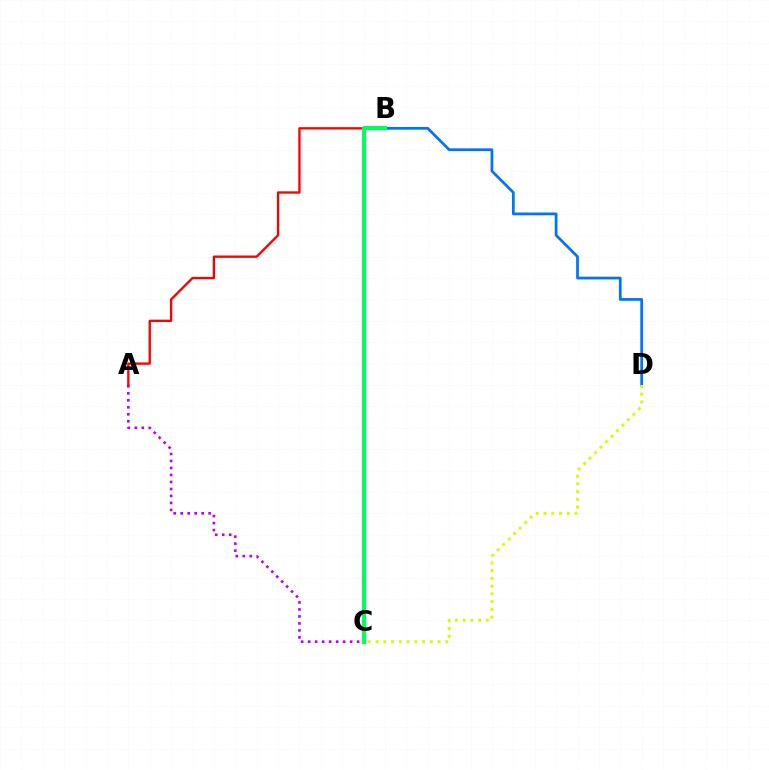{('B', 'D'): [{'color': '#0074ff', 'line_style': 'solid', 'thickness': 1.98}], ('A', 'C'): [{'color': '#b900ff', 'line_style': 'dotted', 'thickness': 1.9}], ('A', 'B'): [{'color': '#ff0000', 'line_style': 'solid', 'thickness': 1.68}], ('B', 'C'): [{'color': '#00ff5c', 'line_style': 'solid', 'thickness': 2.96}], ('C', 'D'): [{'color': '#d1ff00', 'line_style': 'dotted', 'thickness': 2.11}]}